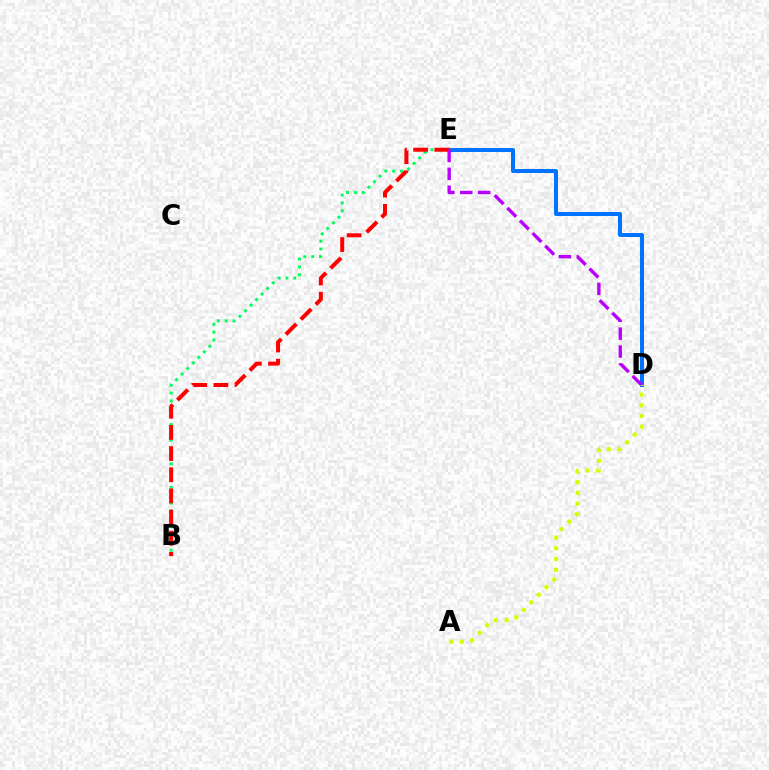{('D', 'E'): [{'color': '#0074ff', 'line_style': 'solid', 'thickness': 2.88}, {'color': '#b900ff', 'line_style': 'dashed', 'thickness': 2.43}], ('A', 'D'): [{'color': '#d1ff00', 'line_style': 'dotted', 'thickness': 2.91}], ('B', 'E'): [{'color': '#00ff5c', 'line_style': 'dotted', 'thickness': 2.14}, {'color': '#ff0000', 'line_style': 'dashed', 'thickness': 2.88}]}